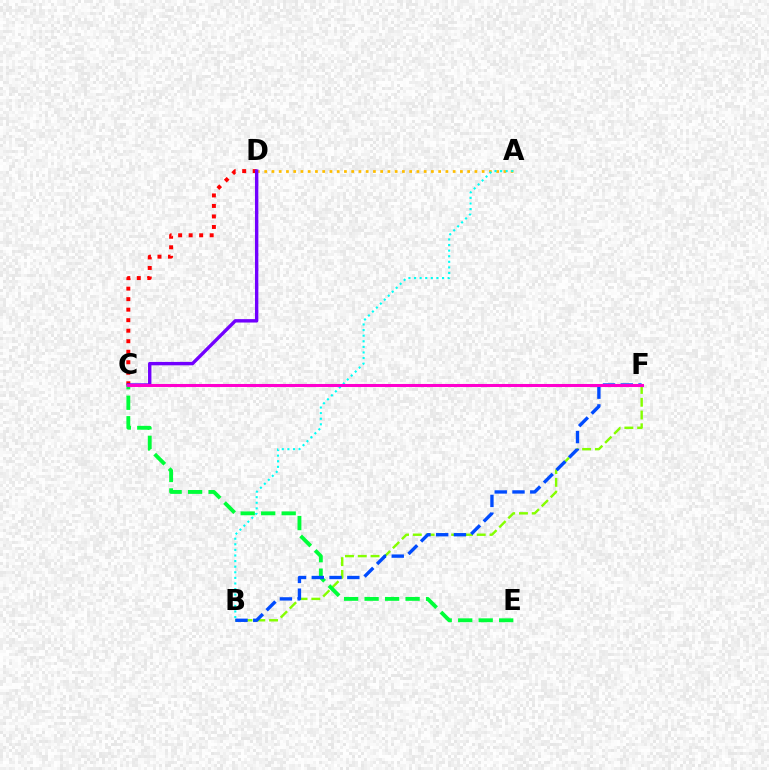{('B', 'F'): [{'color': '#84ff00', 'line_style': 'dashed', 'thickness': 1.74}, {'color': '#004bff', 'line_style': 'dashed', 'thickness': 2.41}], ('C', 'E'): [{'color': '#00ff39', 'line_style': 'dashed', 'thickness': 2.78}], ('A', 'D'): [{'color': '#ffbd00', 'line_style': 'dotted', 'thickness': 1.97}], ('C', 'D'): [{'color': '#ff0000', 'line_style': 'dotted', 'thickness': 2.86}, {'color': '#7200ff', 'line_style': 'solid', 'thickness': 2.44}], ('A', 'B'): [{'color': '#00fff6', 'line_style': 'dotted', 'thickness': 1.52}], ('C', 'F'): [{'color': '#ff00cf', 'line_style': 'solid', 'thickness': 2.2}]}